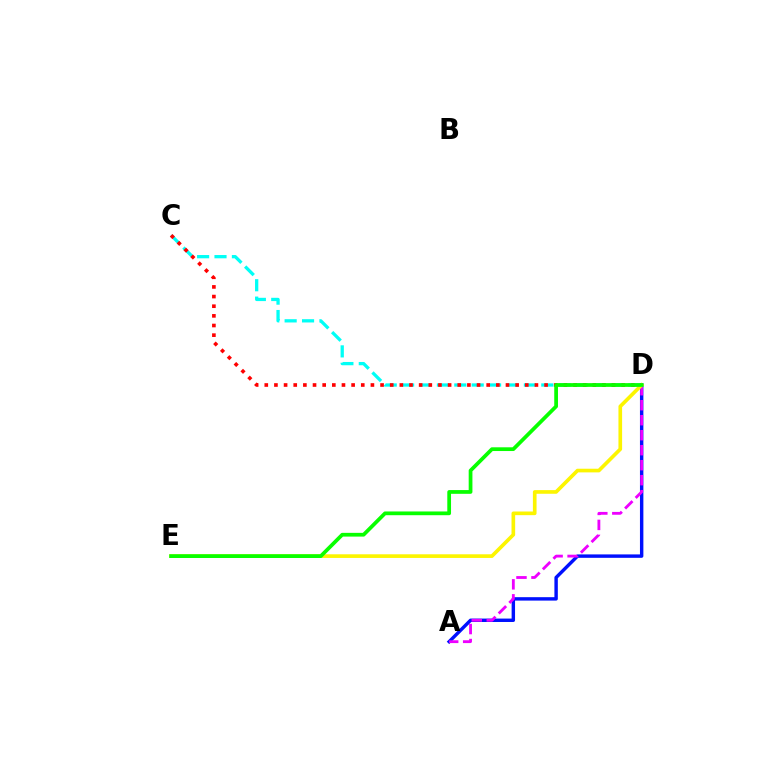{('C', 'D'): [{'color': '#00fff6', 'line_style': 'dashed', 'thickness': 2.36}, {'color': '#ff0000', 'line_style': 'dotted', 'thickness': 2.62}], ('A', 'D'): [{'color': '#0010ff', 'line_style': 'solid', 'thickness': 2.46}, {'color': '#ee00ff', 'line_style': 'dashed', 'thickness': 2.04}], ('D', 'E'): [{'color': '#fcf500', 'line_style': 'solid', 'thickness': 2.63}, {'color': '#08ff00', 'line_style': 'solid', 'thickness': 2.69}]}